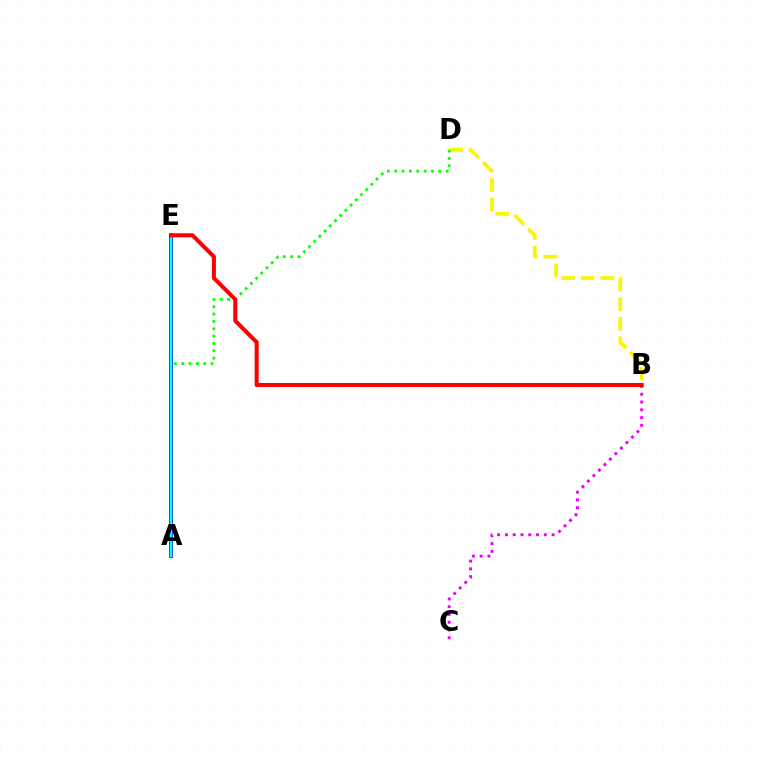{('B', 'D'): [{'color': '#fcf500', 'line_style': 'dashed', 'thickness': 2.66}], ('B', 'C'): [{'color': '#ee00ff', 'line_style': 'dotted', 'thickness': 2.11}], ('A', 'D'): [{'color': '#08ff00', 'line_style': 'dotted', 'thickness': 1.99}], ('A', 'E'): [{'color': '#0010ff', 'line_style': 'solid', 'thickness': 2.7}, {'color': '#00fff6', 'line_style': 'solid', 'thickness': 1.72}], ('B', 'E'): [{'color': '#ff0000', 'line_style': 'solid', 'thickness': 2.91}]}